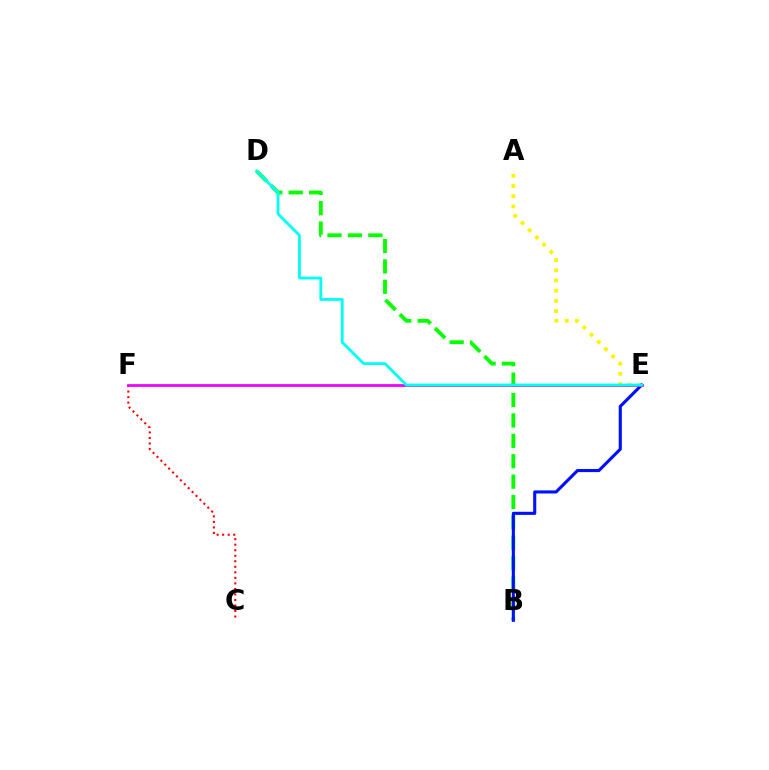{('C', 'F'): [{'color': '#ff0000', 'line_style': 'dotted', 'thickness': 1.5}], ('B', 'D'): [{'color': '#08ff00', 'line_style': 'dashed', 'thickness': 2.77}], ('A', 'E'): [{'color': '#fcf500', 'line_style': 'dotted', 'thickness': 2.77}], ('B', 'E'): [{'color': '#0010ff', 'line_style': 'solid', 'thickness': 2.23}], ('E', 'F'): [{'color': '#ee00ff', 'line_style': 'solid', 'thickness': 1.97}], ('D', 'E'): [{'color': '#00fff6', 'line_style': 'solid', 'thickness': 2.02}]}